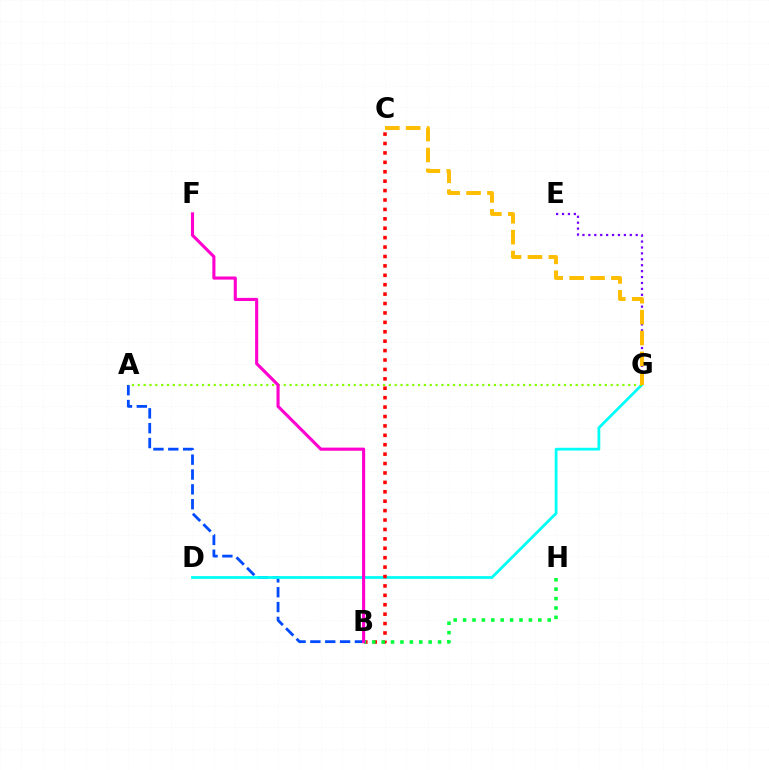{('A', 'B'): [{'color': '#004bff', 'line_style': 'dashed', 'thickness': 2.02}], ('D', 'G'): [{'color': '#00fff6', 'line_style': 'solid', 'thickness': 2.0}], ('B', 'C'): [{'color': '#ff0000', 'line_style': 'dotted', 'thickness': 2.56}], ('B', 'H'): [{'color': '#00ff39', 'line_style': 'dotted', 'thickness': 2.55}], ('A', 'G'): [{'color': '#84ff00', 'line_style': 'dotted', 'thickness': 1.59}], ('E', 'G'): [{'color': '#7200ff', 'line_style': 'dotted', 'thickness': 1.61}], ('B', 'F'): [{'color': '#ff00cf', 'line_style': 'solid', 'thickness': 2.24}], ('C', 'G'): [{'color': '#ffbd00', 'line_style': 'dashed', 'thickness': 2.84}]}